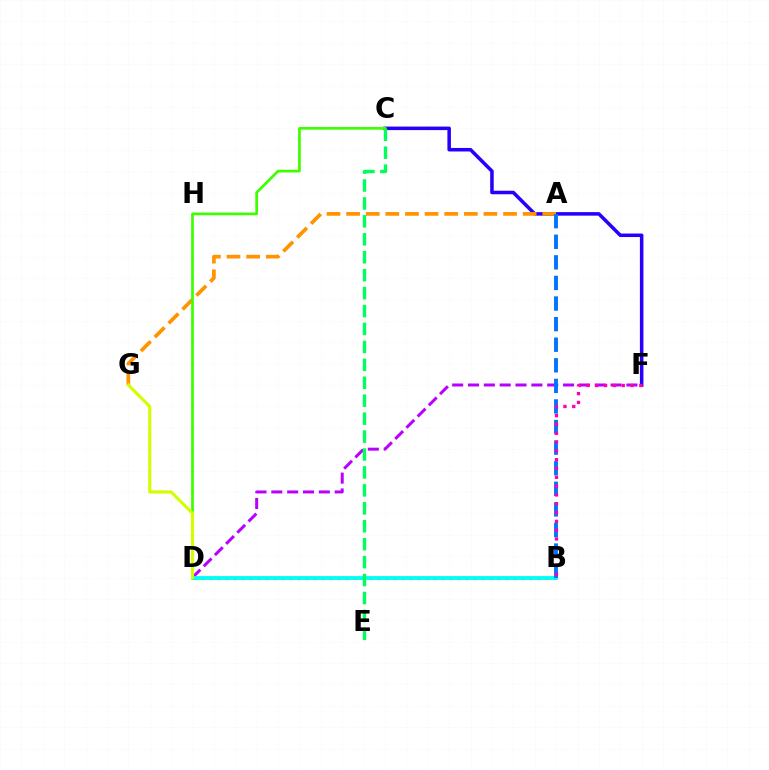{('D', 'F'): [{'color': '#b900ff', 'line_style': 'dashed', 'thickness': 2.15}], ('B', 'D'): [{'color': '#ff0000', 'line_style': 'dotted', 'thickness': 2.17}, {'color': '#00fff6', 'line_style': 'solid', 'thickness': 2.74}], ('C', 'F'): [{'color': '#2500ff', 'line_style': 'solid', 'thickness': 2.54}], ('A', 'G'): [{'color': '#ff9400', 'line_style': 'dashed', 'thickness': 2.66}], ('C', 'E'): [{'color': '#00ff5c', 'line_style': 'dashed', 'thickness': 2.44}], ('A', 'B'): [{'color': '#0074ff', 'line_style': 'dashed', 'thickness': 2.8}], ('B', 'F'): [{'color': '#ff00ac', 'line_style': 'dotted', 'thickness': 2.39}], ('C', 'D'): [{'color': '#3dff00', 'line_style': 'solid', 'thickness': 1.95}], ('D', 'G'): [{'color': '#d1ff00', 'line_style': 'solid', 'thickness': 2.25}]}